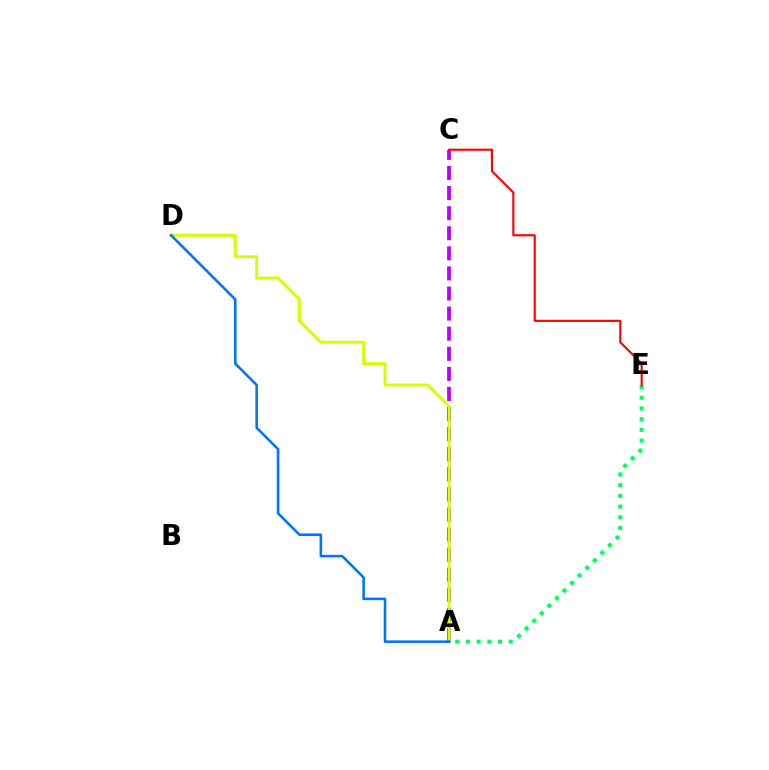{('A', 'C'): [{'color': '#b900ff', 'line_style': 'dashed', 'thickness': 2.73}], ('A', 'E'): [{'color': '#00ff5c', 'line_style': 'dotted', 'thickness': 2.91}], ('A', 'D'): [{'color': '#d1ff00', 'line_style': 'solid', 'thickness': 2.1}, {'color': '#0074ff', 'line_style': 'solid', 'thickness': 1.85}], ('C', 'E'): [{'color': '#ff0000', 'line_style': 'solid', 'thickness': 1.53}]}